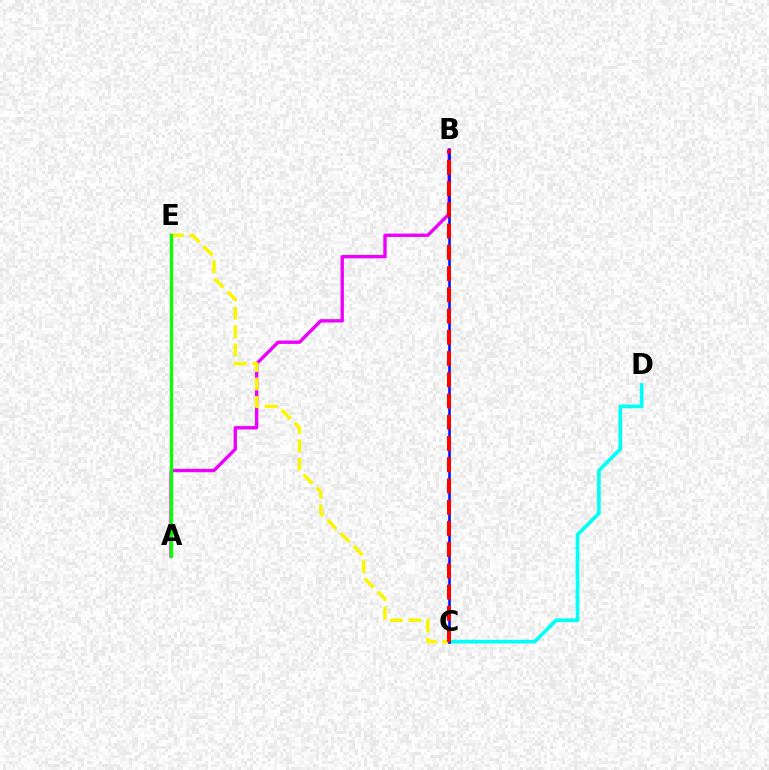{('A', 'B'): [{'color': '#ee00ff', 'line_style': 'solid', 'thickness': 2.43}], ('C', 'D'): [{'color': '#00fff6', 'line_style': 'solid', 'thickness': 2.65}], ('C', 'E'): [{'color': '#fcf500', 'line_style': 'dashed', 'thickness': 2.5}], ('A', 'E'): [{'color': '#08ff00', 'line_style': 'solid', 'thickness': 2.33}], ('B', 'C'): [{'color': '#0010ff', 'line_style': 'solid', 'thickness': 1.86}, {'color': '#ff0000', 'line_style': 'dashed', 'thickness': 2.89}]}